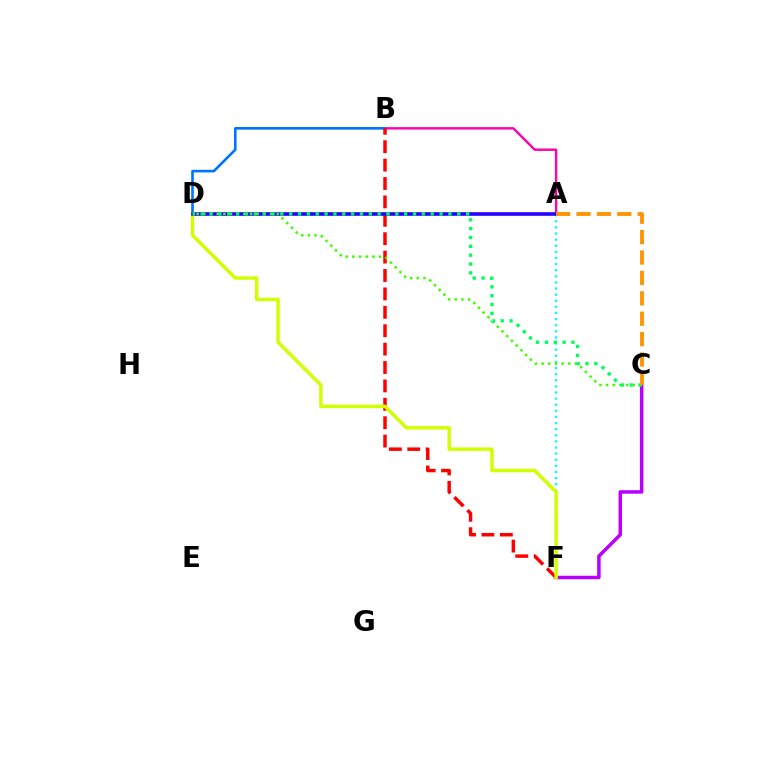{('A', 'B'): [{'color': '#ff00ac', 'line_style': 'solid', 'thickness': 1.73}], ('C', 'F'): [{'color': '#b900ff', 'line_style': 'solid', 'thickness': 2.51}], ('B', 'D'): [{'color': '#0074ff', 'line_style': 'solid', 'thickness': 1.89}], ('B', 'F'): [{'color': '#ff0000', 'line_style': 'dashed', 'thickness': 2.5}], ('A', 'F'): [{'color': '#00fff6', 'line_style': 'dotted', 'thickness': 1.66}], ('D', 'F'): [{'color': '#d1ff00', 'line_style': 'solid', 'thickness': 2.48}], ('A', 'D'): [{'color': '#2500ff', 'line_style': 'solid', 'thickness': 2.6}], ('C', 'D'): [{'color': '#3dff00', 'line_style': 'dotted', 'thickness': 1.81}, {'color': '#00ff5c', 'line_style': 'dotted', 'thickness': 2.4}], ('A', 'C'): [{'color': '#ff9400', 'line_style': 'dashed', 'thickness': 2.77}]}